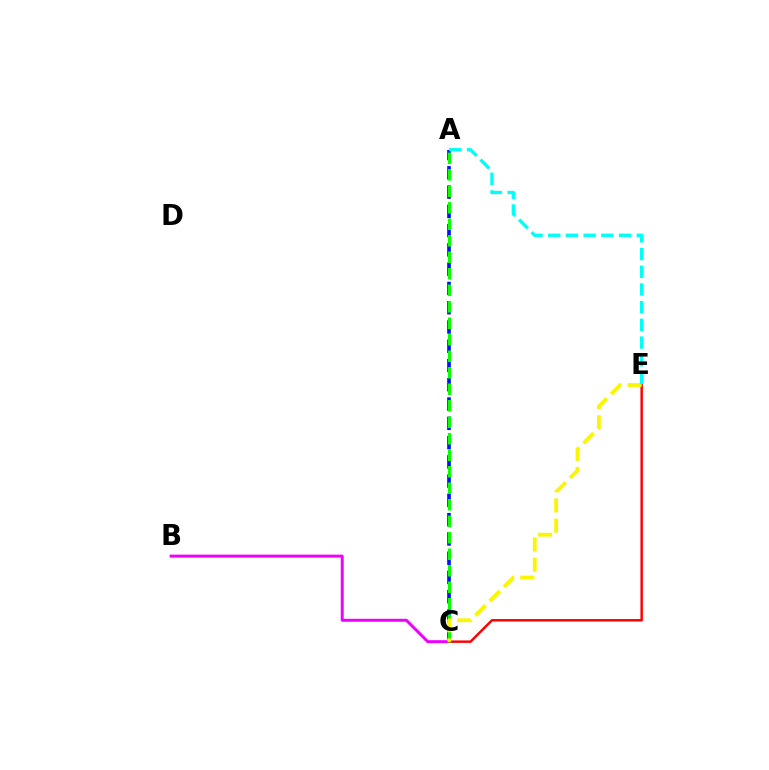{('B', 'C'): [{'color': '#ee00ff', 'line_style': 'solid', 'thickness': 2.14}], ('C', 'E'): [{'color': '#ff0000', 'line_style': 'solid', 'thickness': 1.76}, {'color': '#fcf500', 'line_style': 'dashed', 'thickness': 2.74}], ('A', 'C'): [{'color': '#0010ff', 'line_style': 'dashed', 'thickness': 2.62}, {'color': '#08ff00', 'line_style': 'dashed', 'thickness': 2.24}], ('A', 'E'): [{'color': '#00fff6', 'line_style': 'dashed', 'thickness': 2.41}]}